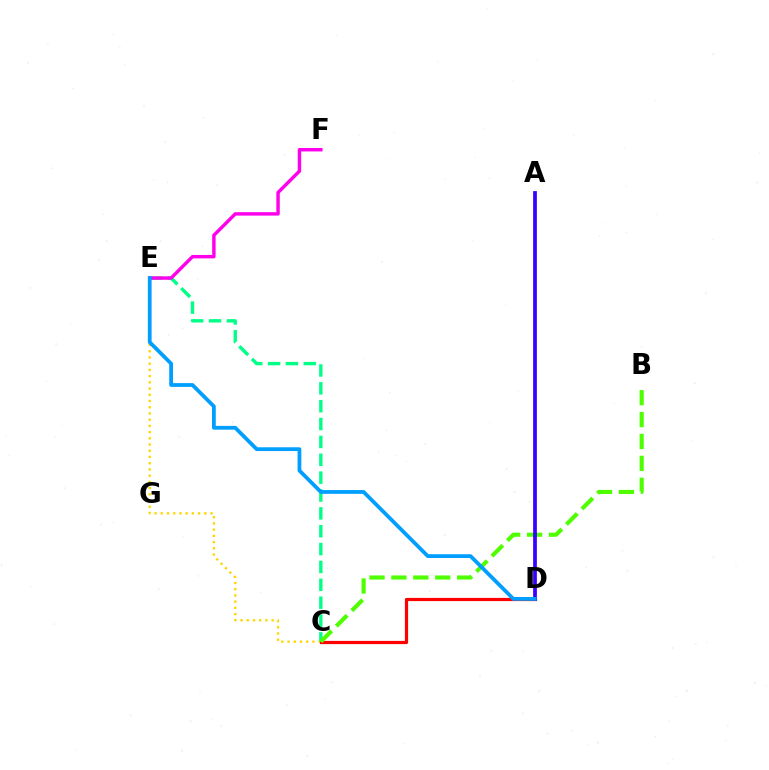{('C', 'E'): [{'color': '#ffd500', 'line_style': 'dotted', 'thickness': 1.69}, {'color': '#00ff86', 'line_style': 'dashed', 'thickness': 2.43}], ('C', 'D'): [{'color': '#ff0000', 'line_style': 'solid', 'thickness': 2.3}], ('B', 'C'): [{'color': '#4fff00', 'line_style': 'dashed', 'thickness': 2.98}], ('A', 'D'): [{'color': '#3700ff', 'line_style': 'solid', 'thickness': 2.69}], ('E', 'F'): [{'color': '#ff00ed', 'line_style': 'solid', 'thickness': 2.47}], ('D', 'E'): [{'color': '#009eff', 'line_style': 'solid', 'thickness': 2.71}]}